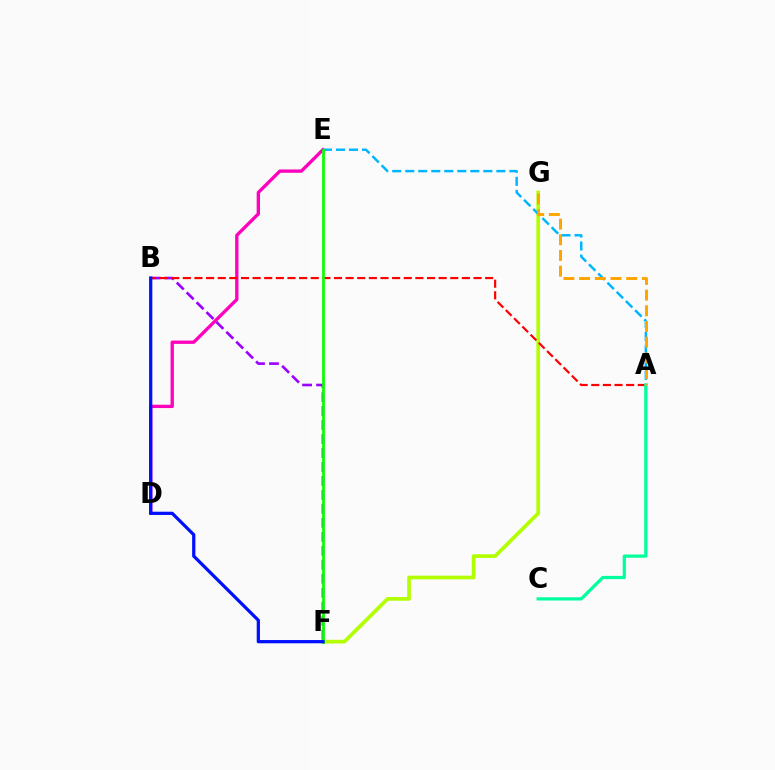{('D', 'E'): [{'color': '#ff00bd', 'line_style': 'solid', 'thickness': 2.4}], ('F', 'G'): [{'color': '#b3ff00', 'line_style': 'solid', 'thickness': 2.64}], ('B', 'F'): [{'color': '#9b00ff', 'line_style': 'dashed', 'thickness': 1.9}, {'color': '#0010ff', 'line_style': 'solid', 'thickness': 2.33}], ('A', 'B'): [{'color': '#ff0000', 'line_style': 'dashed', 'thickness': 1.58}], ('A', 'E'): [{'color': '#00b5ff', 'line_style': 'dashed', 'thickness': 1.77}], ('A', 'C'): [{'color': '#00ff9d', 'line_style': 'solid', 'thickness': 2.32}], ('A', 'G'): [{'color': '#ffa500', 'line_style': 'dashed', 'thickness': 2.13}], ('E', 'F'): [{'color': '#08ff00', 'line_style': 'solid', 'thickness': 1.97}]}